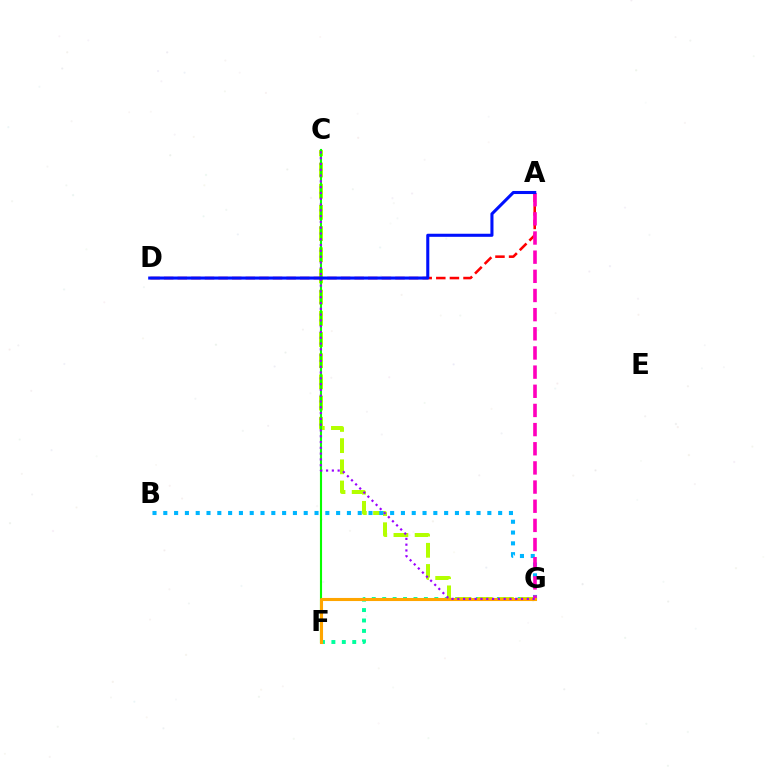{('F', 'G'): [{'color': '#00ff9d', 'line_style': 'dotted', 'thickness': 2.83}, {'color': '#ffa500', 'line_style': 'solid', 'thickness': 2.22}], ('C', 'G'): [{'color': '#b3ff00', 'line_style': 'dashed', 'thickness': 2.88}, {'color': '#9b00ff', 'line_style': 'dotted', 'thickness': 1.57}], ('C', 'F'): [{'color': '#08ff00', 'line_style': 'solid', 'thickness': 1.53}], ('A', 'D'): [{'color': '#ff0000', 'line_style': 'dashed', 'thickness': 1.85}, {'color': '#0010ff', 'line_style': 'solid', 'thickness': 2.21}], ('B', 'G'): [{'color': '#00b5ff', 'line_style': 'dotted', 'thickness': 2.93}], ('A', 'G'): [{'color': '#ff00bd', 'line_style': 'dashed', 'thickness': 2.6}]}